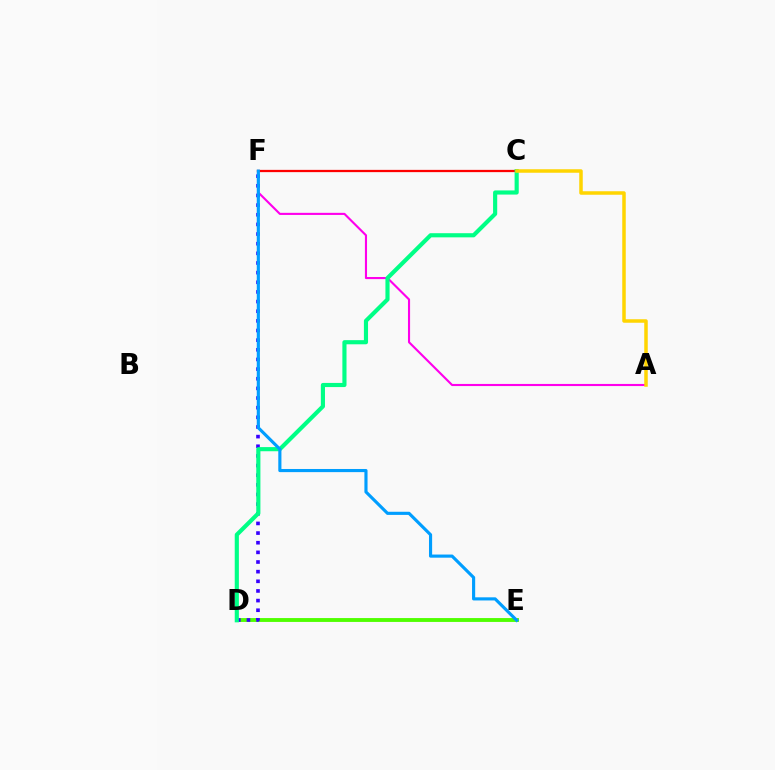{('D', 'E'): [{'color': '#4fff00', 'line_style': 'solid', 'thickness': 2.79}], ('A', 'F'): [{'color': '#ff00ed', 'line_style': 'solid', 'thickness': 1.52}], ('C', 'F'): [{'color': '#ff0000', 'line_style': 'solid', 'thickness': 1.63}], ('D', 'F'): [{'color': '#3700ff', 'line_style': 'dotted', 'thickness': 2.62}], ('C', 'D'): [{'color': '#00ff86', 'line_style': 'solid', 'thickness': 2.98}], ('A', 'C'): [{'color': '#ffd500', 'line_style': 'solid', 'thickness': 2.52}], ('E', 'F'): [{'color': '#009eff', 'line_style': 'solid', 'thickness': 2.26}]}